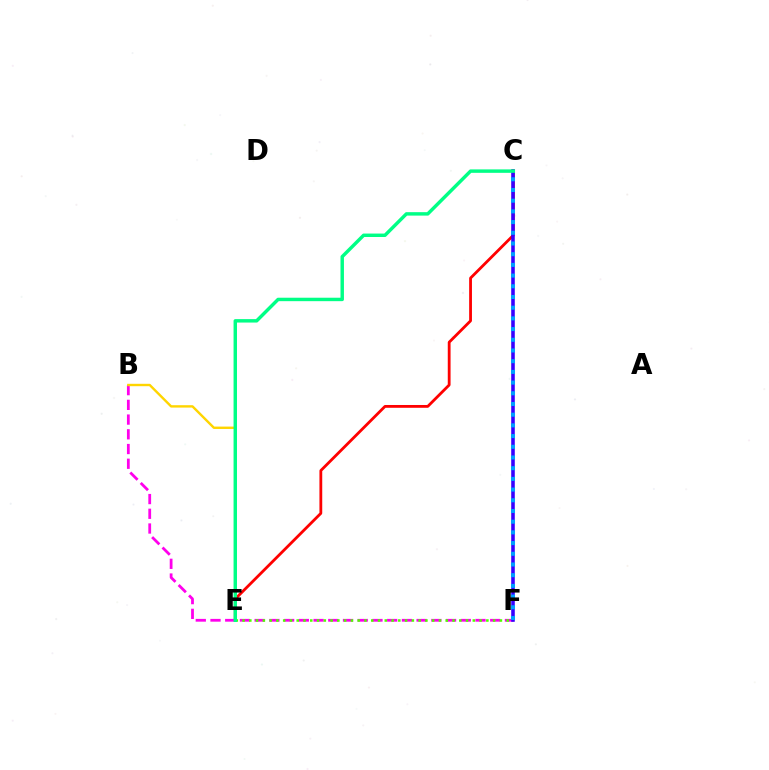{('C', 'E'): [{'color': '#ff0000', 'line_style': 'solid', 'thickness': 2.02}, {'color': '#00ff86', 'line_style': 'solid', 'thickness': 2.48}], ('B', 'F'): [{'color': '#ff00ed', 'line_style': 'dashed', 'thickness': 2.0}], ('B', 'E'): [{'color': '#ffd500', 'line_style': 'solid', 'thickness': 1.72}], ('E', 'F'): [{'color': '#4fff00', 'line_style': 'dotted', 'thickness': 1.84}], ('C', 'F'): [{'color': '#3700ff', 'line_style': 'solid', 'thickness': 2.57}, {'color': '#009eff', 'line_style': 'dotted', 'thickness': 2.91}]}